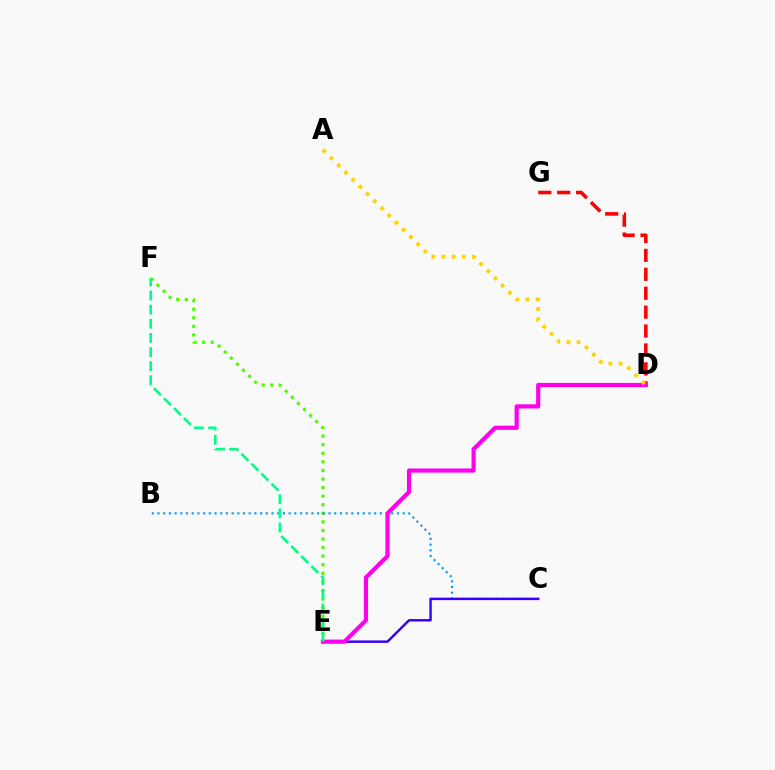{('E', 'F'): [{'color': '#4fff00', 'line_style': 'dotted', 'thickness': 2.33}, {'color': '#00ff86', 'line_style': 'dashed', 'thickness': 1.92}], ('D', 'G'): [{'color': '#ff0000', 'line_style': 'dashed', 'thickness': 2.57}], ('B', 'C'): [{'color': '#009eff', 'line_style': 'dotted', 'thickness': 1.55}], ('C', 'E'): [{'color': '#3700ff', 'line_style': 'solid', 'thickness': 1.77}], ('D', 'E'): [{'color': '#ff00ed', 'line_style': 'solid', 'thickness': 3.0}], ('A', 'D'): [{'color': '#ffd500', 'line_style': 'dotted', 'thickness': 2.76}]}